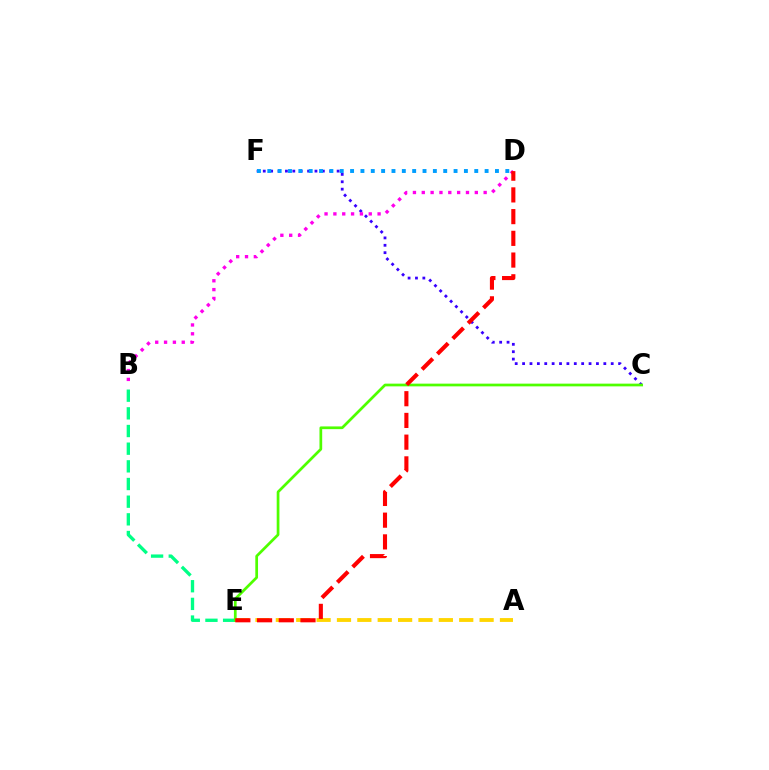{('A', 'E'): [{'color': '#ffd500', 'line_style': 'dashed', 'thickness': 2.77}], ('C', 'F'): [{'color': '#3700ff', 'line_style': 'dotted', 'thickness': 2.01}], ('D', 'F'): [{'color': '#009eff', 'line_style': 'dotted', 'thickness': 2.81}], ('B', 'E'): [{'color': '#00ff86', 'line_style': 'dashed', 'thickness': 2.4}], ('B', 'D'): [{'color': '#ff00ed', 'line_style': 'dotted', 'thickness': 2.4}], ('C', 'E'): [{'color': '#4fff00', 'line_style': 'solid', 'thickness': 1.96}], ('D', 'E'): [{'color': '#ff0000', 'line_style': 'dashed', 'thickness': 2.95}]}